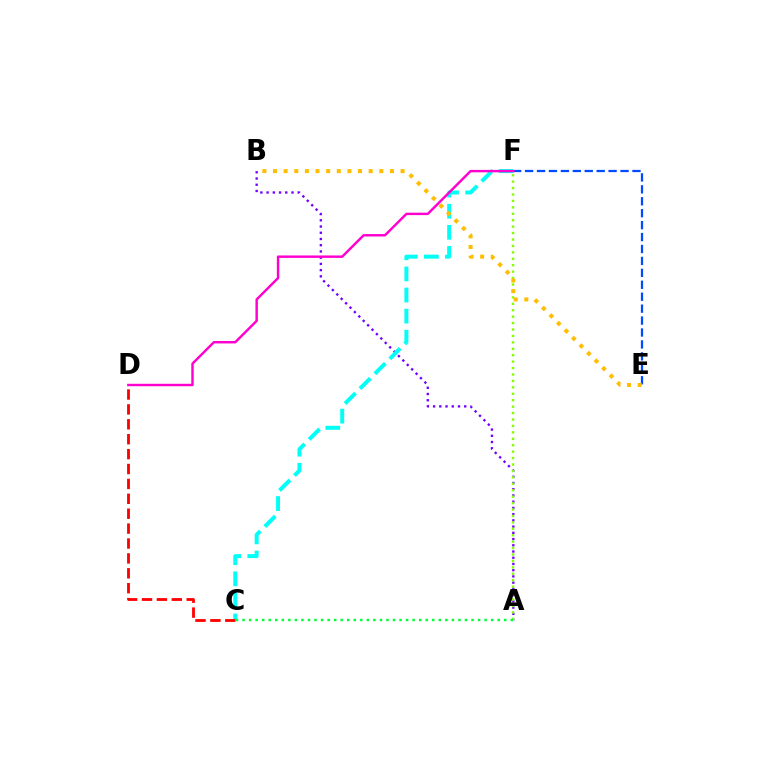{('A', 'B'): [{'color': '#7200ff', 'line_style': 'dotted', 'thickness': 1.69}], ('A', 'F'): [{'color': '#84ff00', 'line_style': 'dotted', 'thickness': 1.75}], ('E', 'F'): [{'color': '#004bff', 'line_style': 'dashed', 'thickness': 1.62}], ('C', 'F'): [{'color': '#00fff6', 'line_style': 'dashed', 'thickness': 2.87}], ('B', 'E'): [{'color': '#ffbd00', 'line_style': 'dotted', 'thickness': 2.89}], ('C', 'D'): [{'color': '#ff0000', 'line_style': 'dashed', 'thickness': 2.02}], ('D', 'F'): [{'color': '#ff00cf', 'line_style': 'solid', 'thickness': 1.75}], ('A', 'C'): [{'color': '#00ff39', 'line_style': 'dotted', 'thickness': 1.78}]}